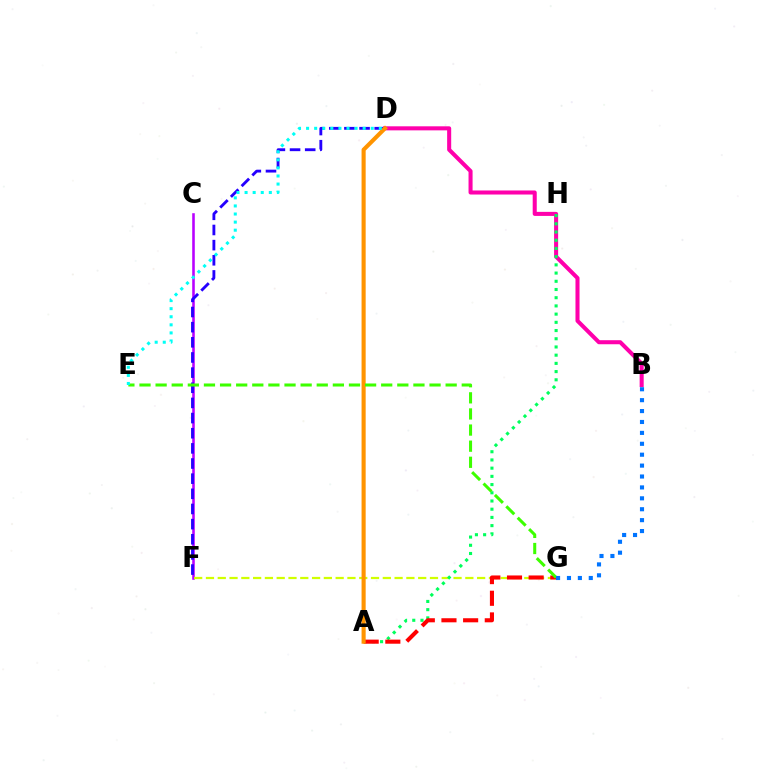{('C', 'F'): [{'color': '#b900ff', 'line_style': 'solid', 'thickness': 1.86}], ('F', 'G'): [{'color': '#d1ff00', 'line_style': 'dashed', 'thickness': 1.6}], ('D', 'F'): [{'color': '#2500ff', 'line_style': 'dashed', 'thickness': 2.06}], ('B', 'D'): [{'color': '#ff00ac', 'line_style': 'solid', 'thickness': 2.92}], ('A', 'H'): [{'color': '#00ff5c', 'line_style': 'dotted', 'thickness': 2.23}], ('A', 'G'): [{'color': '#ff0000', 'line_style': 'dashed', 'thickness': 2.94}], ('A', 'D'): [{'color': '#ff9400', 'line_style': 'solid', 'thickness': 2.96}], ('E', 'G'): [{'color': '#3dff00', 'line_style': 'dashed', 'thickness': 2.19}], ('B', 'G'): [{'color': '#0074ff', 'line_style': 'dotted', 'thickness': 2.96}], ('D', 'E'): [{'color': '#00fff6', 'line_style': 'dotted', 'thickness': 2.2}]}